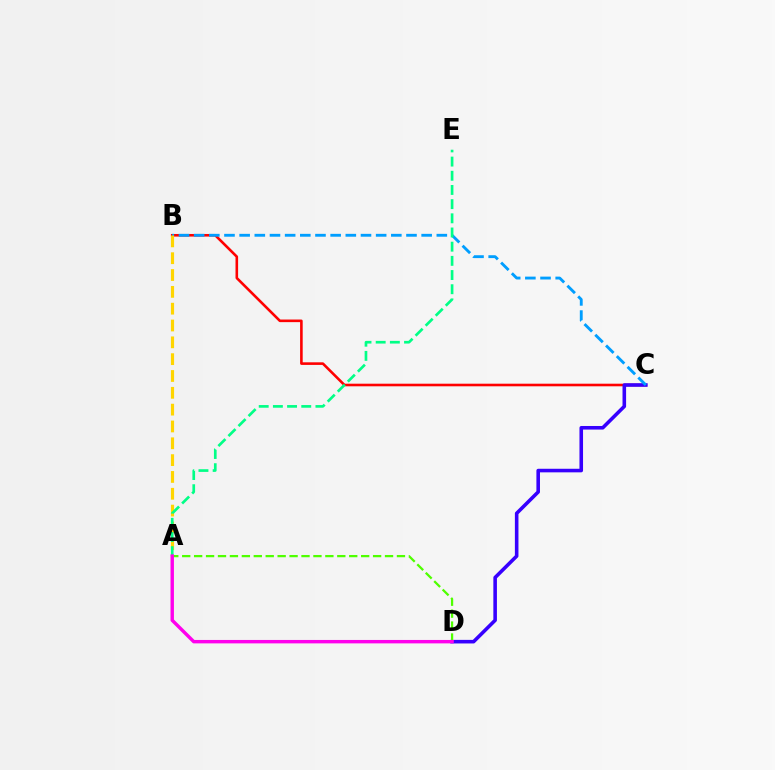{('B', 'C'): [{'color': '#ff0000', 'line_style': 'solid', 'thickness': 1.87}, {'color': '#009eff', 'line_style': 'dashed', 'thickness': 2.06}], ('C', 'D'): [{'color': '#3700ff', 'line_style': 'solid', 'thickness': 2.58}], ('A', 'B'): [{'color': '#ffd500', 'line_style': 'dashed', 'thickness': 2.29}], ('A', 'D'): [{'color': '#4fff00', 'line_style': 'dashed', 'thickness': 1.62}, {'color': '#ff00ed', 'line_style': 'solid', 'thickness': 2.46}], ('A', 'E'): [{'color': '#00ff86', 'line_style': 'dashed', 'thickness': 1.93}]}